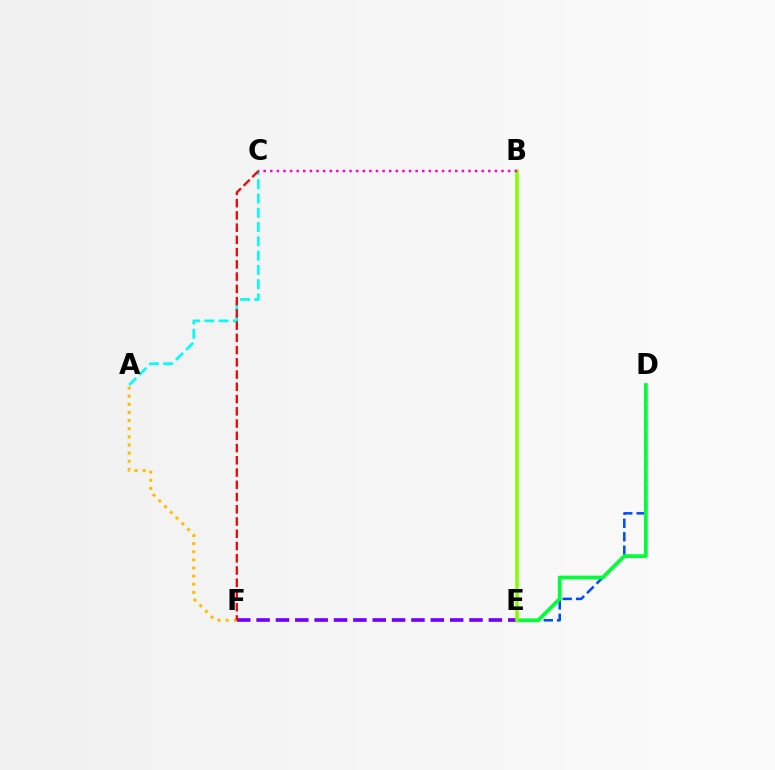{('D', 'E'): [{'color': '#004bff', 'line_style': 'dashed', 'thickness': 1.83}, {'color': '#00ff39', 'line_style': 'solid', 'thickness': 2.71}], ('A', 'C'): [{'color': '#00fff6', 'line_style': 'dashed', 'thickness': 1.94}], ('E', 'F'): [{'color': '#7200ff', 'line_style': 'dashed', 'thickness': 2.63}], ('B', 'E'): [{'color': '#84ff00', 'line_style': 'solid', 'thickness': 2.53}], ('A', 'F'): [{'color': '#ffbd00', 'line_style': 'dotted', 'thickness': 2.21}], ('B', 'C'): [{'color': '#ff00cf', 'line_style': 'dotted', 'thickness': 1.8}], ('C', 'F'): [{'color': '#ff0000', 'line_style': 'dashed', 'thickness': 1.66}]}